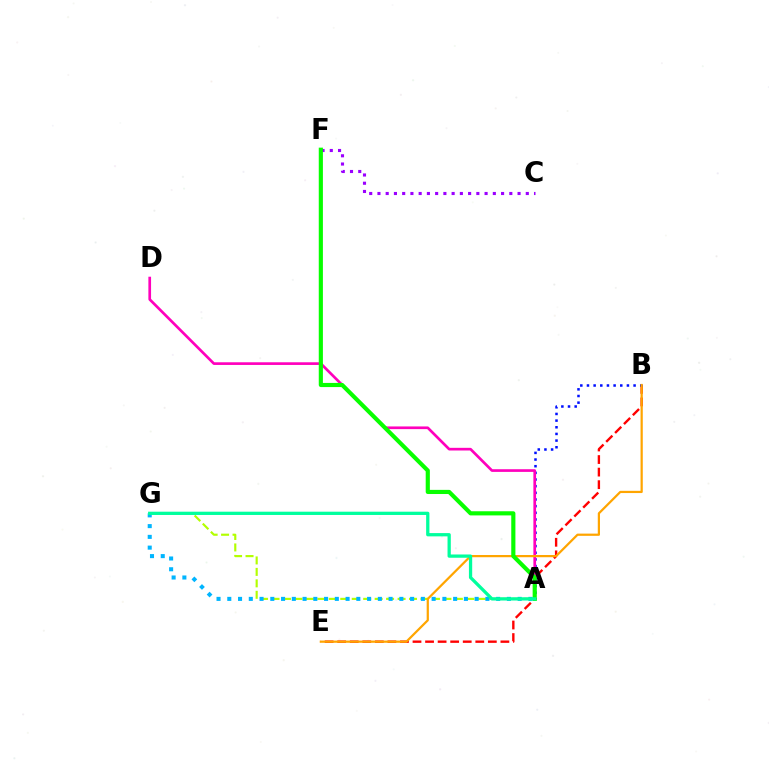{('B', 'E'): [{'color': '#ff0000', 'line_style': 'dashed', 'thickness': 1.71}, {'color': '#ffa500', 'line_style': 'solid', 'thickness': 1.6}], ('A', 'B'): [{'color': '#0010ff', 'line_style': 'dotted', 'thickness': 1.81}], ('A', 'G'): [{'color': '#b3ff00', 'line_style': 'dashed', 'thickness': 1.56}, {'color': '#00b5ff', 'line_style': 'dotted', 'thickness': 2.92}, {'color': '#00ff9d', 'line_style': 'solid', 'thickness': 2.35}], ('A', 'D'): [{'color': '#ff00bd', 'line_style': 'solid', 'thickness': 1.93}], ('C', 'F'): [{'color': '#9b00ff', 'line_style': 'dotted', 'thickness': 2.24}], ('A', 'F'): [{'color': '#08ff00', 'line_style': 'solid', 'thickness': 2.99}]}